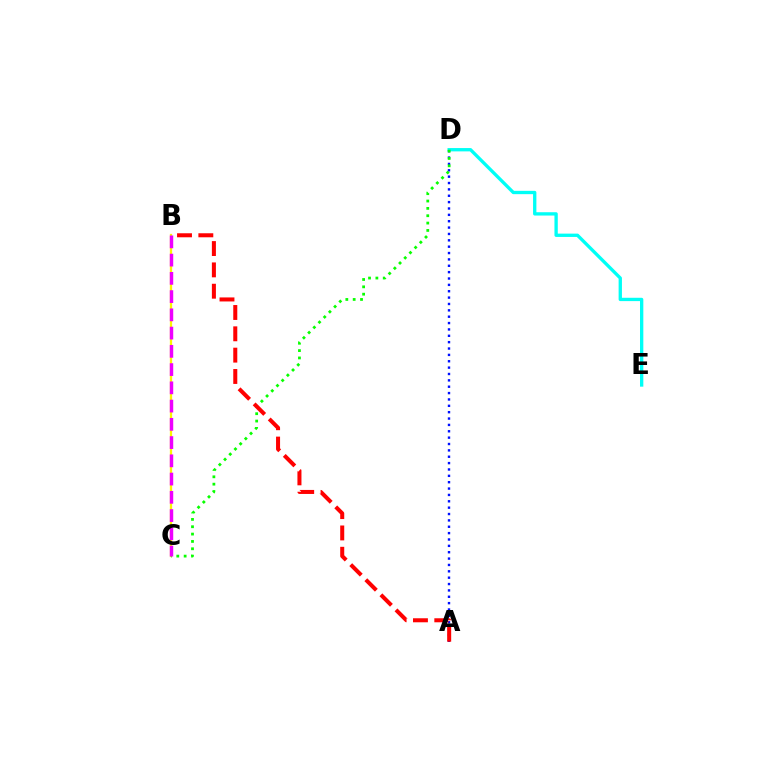{('A', 'D'): [{'color': '#0010ff', 'line_style': 'dotted', 'thickness': 1.73}], ('B', 'C'): [{'color': '#fcf500', 'line_style': 'solid', 'thickness': 1.63}, {'color': '#ee00ff', 'line_style': 'dashed', 'thickness': 2.48}], ('D', 'E'): [{'color': '#00fff6', 'line_style': 'solid', 'thickness': 2.39}], ('C', 'D'): [{'color': '#08ff00', 'line_style': 'dotted', 'thickness': 2.0}], ('A', 'B'): [{'color': '#ff0000', 'line_style': 'dashed', 'thickness': 2.9}]}